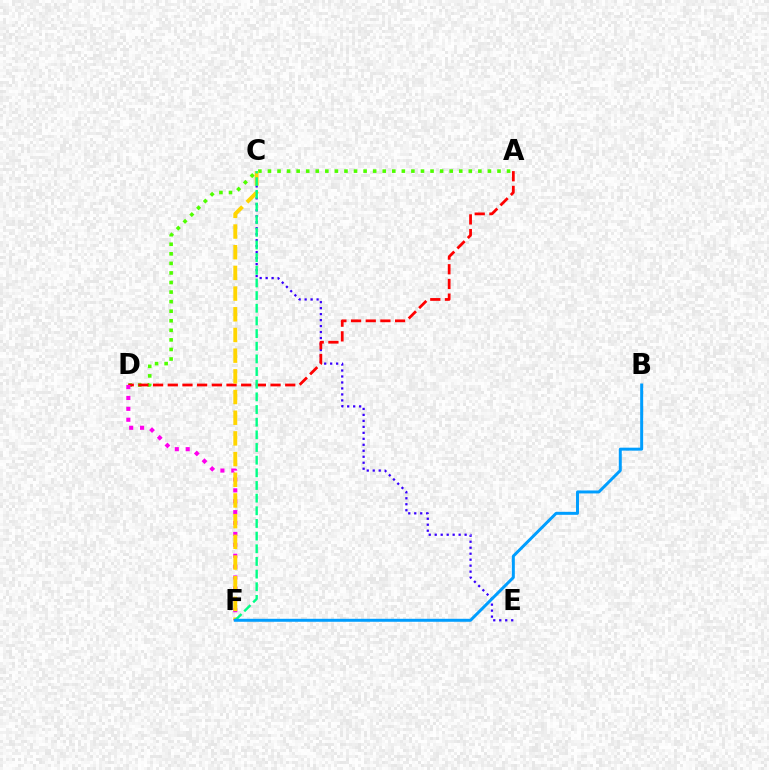{('C', 'E'): [{'color': '#3700ff', 'line_style': 'dotted', 'thickness': 1.62}], ('A', 'D'): [{'color': '#4fff00', 'line_style': 'dotted', 'thickness': 2.6}, {'color': '#ff0000', 'line_style': 'dashed', 'thickness': 1.99}], ('D', 'F'): [{'color': '#ff00ed', 'line_style': 'dotted', 'thickness': 2.96}], ('C', 'F'): [{'color': '#ffd500', 'line_style': 'dashed', 'thickness': 2.81}, {'color': '#00ff86', 'line_style': 'dashed', 'thickness': 1.72}], ('B', 'F'): [{'color': '#009eff', 'line_style': 'solid', 'thickness': 2.14}]}